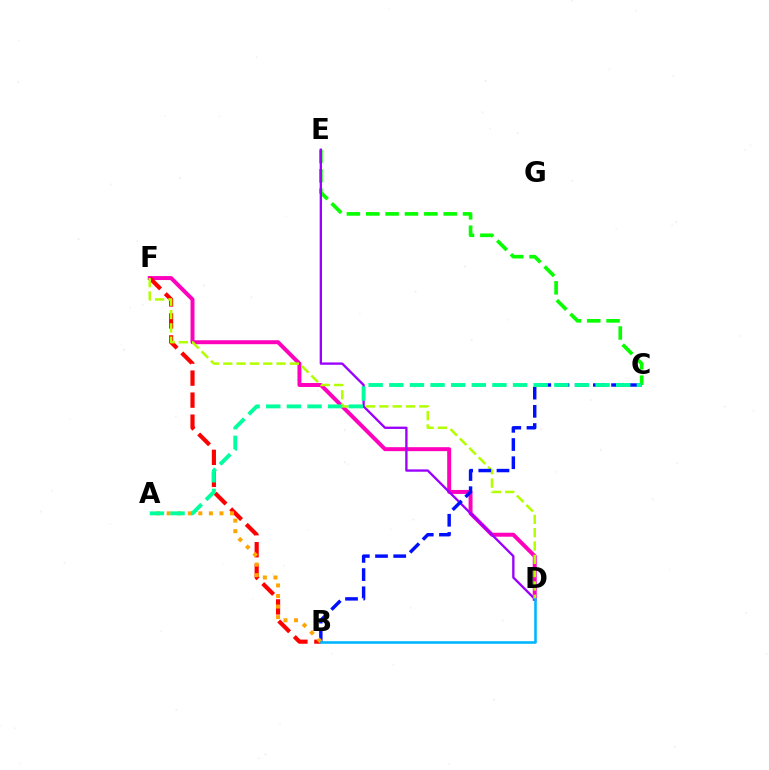{('D', 'F'): [{'color': '#ff00bd', 'line_style': 'solid', 'thickness': 2.85}, {'color': '#b3ff00', 'line_style': 'dashed', 'thickness': 1.81}], ('B', 'F'): [{'color': '#ff0000', 'line_style': 'dashed', 'thickness': 2.99}], ('C', 'E'): [{'color': '#08ff00', 'line_style': 'dashed', 'thickness': 2.63}], ('D', 'E'): [{'color': '#9b00ff', 'line_style': 'solid', 'thickness': 1.68}], ('B', 'C'): [{'color': '#0010ff', 'line_style': 'dashed', 'thickness': 2.47}], ('A', 'B'): [{'color': '#ffa500', 'line_style': 'dotted', 'thickness': 2.87}], ('A', 'C'): [{'color': '#00ff9d', 'line_style': 'dashed', 'thickness': 2.8}], ('B', 'D'): [{'color': '#00b5ff', 'line_style': 'solid', 'thickness': 1.86}]}